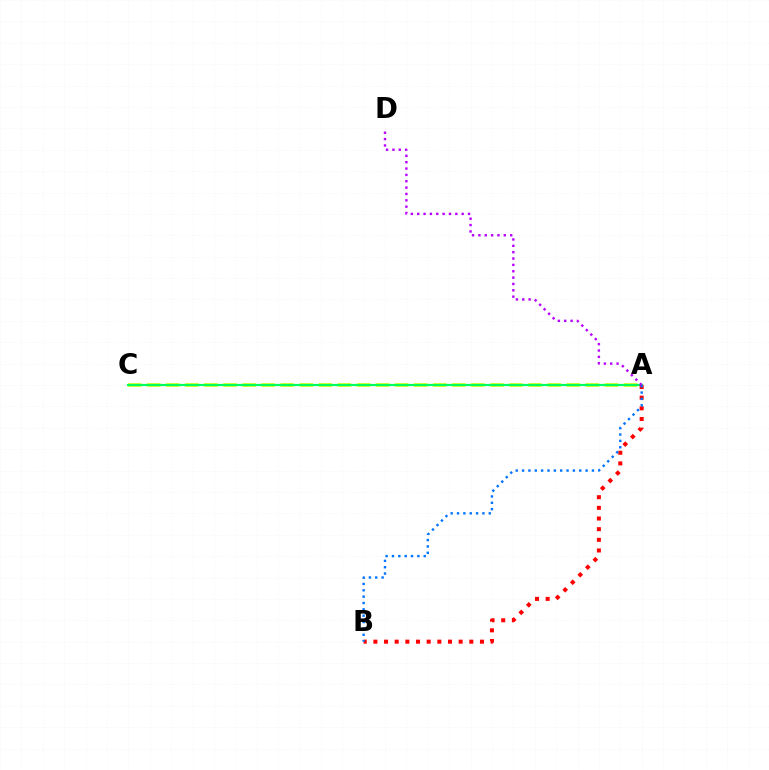{('A', 'C'): [{'color': '#d1ff00', 'line_style': 'dashed', 'thickness': 2.59}, {'color': '#00ff5c', 'line_style': 'solid', 'thickness': 1.59}], ('A', 'B'): [{'color': '#ff0000', 'line_style': 'dotted', 'thickness': 2.9}, {'color': '#0074ff', 'line_style': 'dotted', 'thickness': 1.73}], ('A', 'D'): [{'color': '#b900ff', 'line_style': 'dotted', 'thickness': 1.73}]}